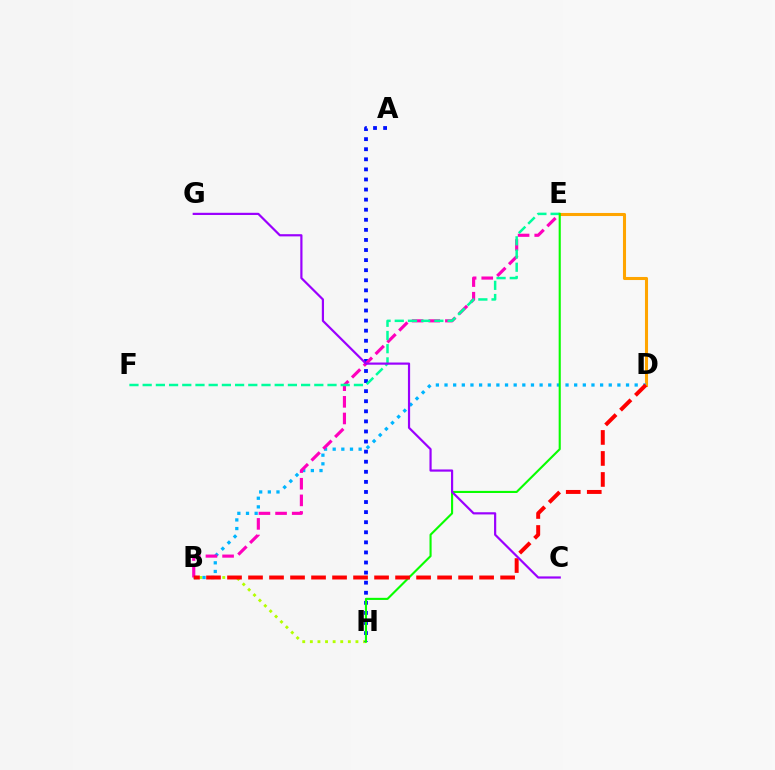{('D', 'E'): [{'color': '#ffa500', 'line_style': 'solid', 'thickness': 2.21}], ('B', 'H'): [{'color': '#b3ff00', 'line_style': 'dotted', 'thickness': 2.07}], ('A', 'H'): [{'color': '#0010ff', 'line_style': 'dotted', 'thickness': 2.74}], ('B', 'D'): [{'color': '#00b5ff', 'line_style': 'dotted', 'thickness': 2.35}, {'color': '#ff0000', 'line_style': 'dashed', 'thickness': 2.85}], ('B', 'E'): [{'color': '#ff00bd', 'line_style': 'dashed', 'thickness': 2.26}], ('E', 'F'): [{'color': '#00ff9d', 'line_style': 'dashed', 'thickness': 1.79}], ('E', 'H'): [{'color': '#08ff00', 'line_style': 'solid', 'thickness': 1.52}], ('C', 'G'): [{'color': '#9b00ff', 'line_style': 'solid', 'thickness': 1.58}]}